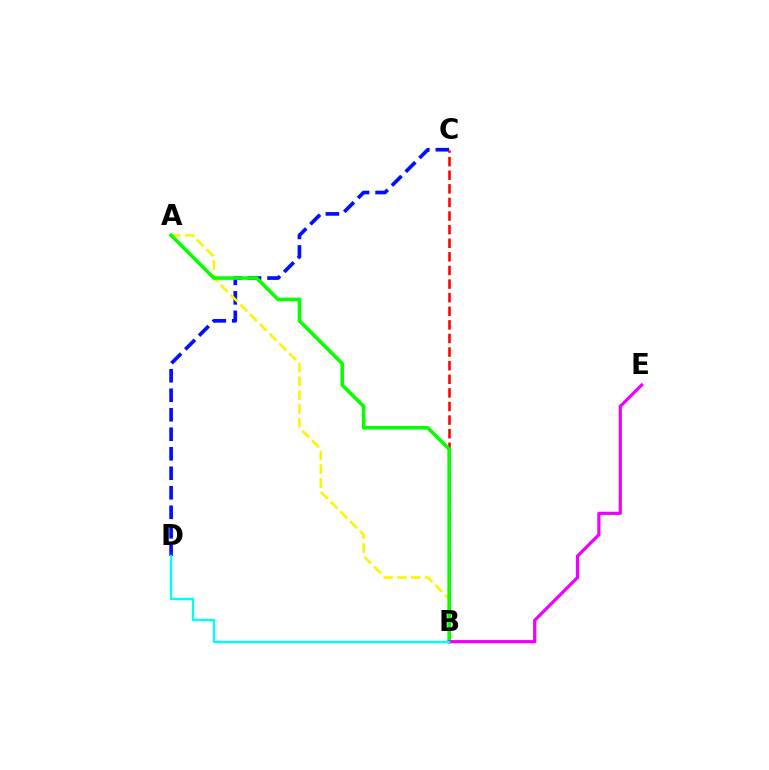{('C', 'D'): [{'color': '#0010ff', 'line_style': 'dashed', 'thickness': 2.65}], ('A', 'B'): [{'color': '#fcf500', 'line_style': 'dashed', 'thickness': 1.87}, {'color': '#08ff00', 'line_style': 'solid', 'thickness': 2.59}], ('B', 'C'): [{'color': '#ff0000', 'line_style': 'dashed', 'thickness': 1.85}], ('B', 'E'): [{'color': '#ee00ff', 'line_style': 'solid', 'thickness': 2.31}], ('B', 'D'): [{'color': '#00fff6', 'line_style': 'solid', 'thickness': 1.68}]}